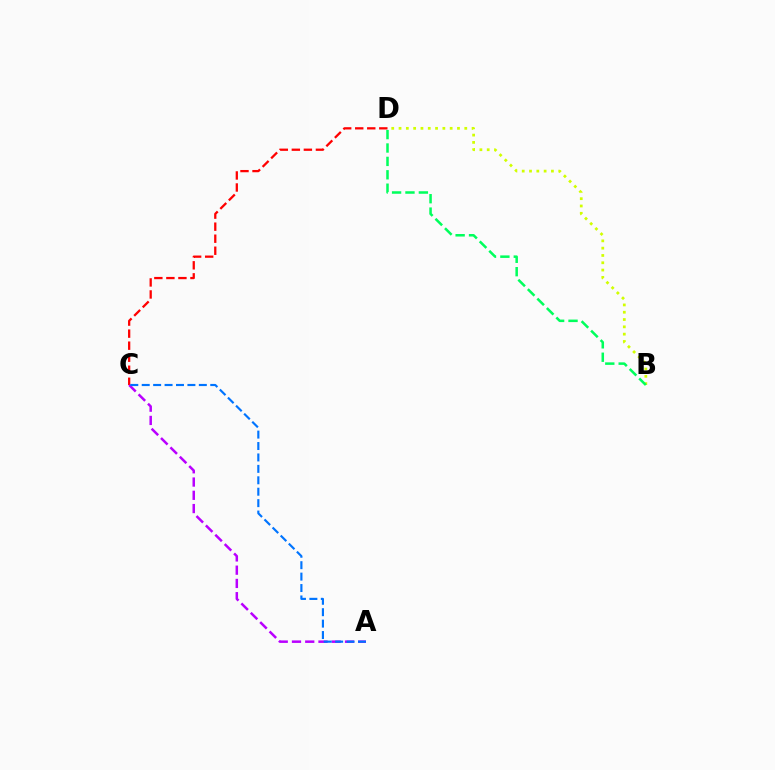{('B', 'D'): [{'color': '#d1ff00', 'line_style': 'dotted', 'thickness': 1.98}, {'color': '#00ff5c', 'line_style': 'dashed', 'thickness': 1.82}], ('C', 'D'): [{'color': '#ff0000', 'line_style': 'dashed', 'thickness': 1.63}], ('A', 'C'): [{'color': '#b900ff', 'line_style': 'dashed', 'thickness': 1.8}, {'color': '#0074ff', 'line_style': 'dashed', 'thickness': 1.55}]}